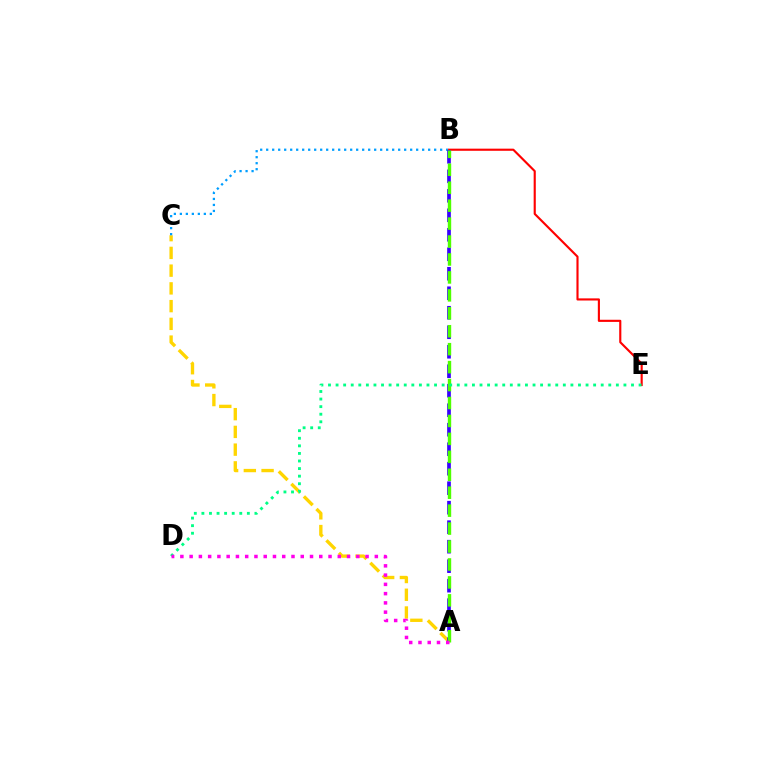{('A', 'C'): [{'color': '#ffd500', 'line_style': 'dashed', 'thickness': 2.41}], ('B', 'C'): [{'color': '#009eff', 'line_style': 'dotted', 'thickness': 1.63}], ('B', 'E'): [{'color': '#ff0000', 'line_style': 'solid', 'thickness': 1.54}], ('A', 'B'): [{'color': '#3700ff', 'line_style': 'dashed', 'thickness': 2.65}, {'color': '#4fff00', 'line_style': 'dashed', 'thickness': 2.44}], ('D', 'E'): [{'color': '#00ff86', 'line_style': 'dotted', 'thickness': 2.06}], ('A', 'D'): [{'color': '#ff00ed', 'line_style': 'dotted', 'thickness': 2.52}]}